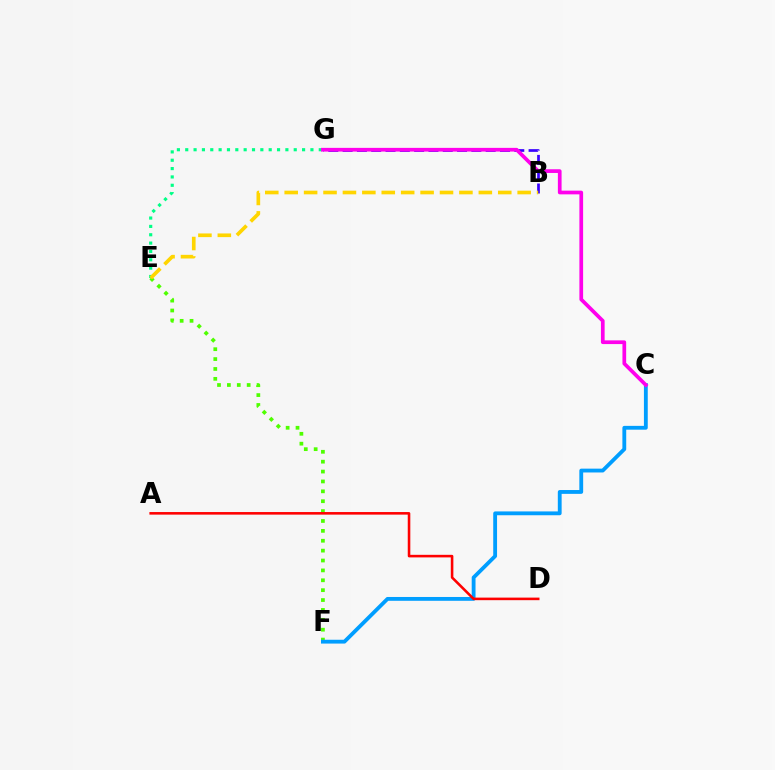{('E', 'G'): [{'color': '#00ff86', 'line_style': 'dotted', 'thickness': 2.27}], ('E', 'F'): [{'color': '#4fff00', 'line_style': 'dotted', 'thickness': 2.69}], ('C', 'F'): [{'color': '#009eff', 'line_style': 'solid', 'thickness': 2.75}], ('B', 'G'): [{'color': '#3700ff', 'line_style': 'dashed', 'thickness': 1.94}], ('A', 'D'): [{'color': '#ff0000', 'line_style': 'solid', 'thickness': 1.85}], ('B', 'E'): [{'color': '#ffd500', 'line_style': 'dashed', 'thickness': 2.64}], ('C', 'G'): [{'color': '#ff00ed', 'line_style': 'solid', 'thickness': 2.67}]}